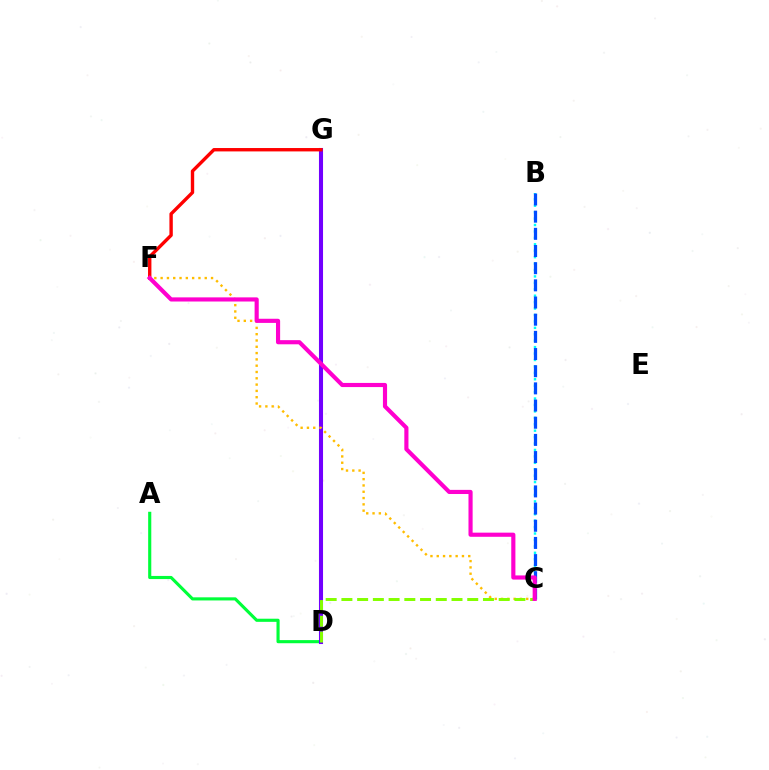{('A', 'D'): [{'color': '#00ff39', 'line_style': 'solid', 'thickness': 2.25}], ('B', 'C'): [{'color': '#00fff6', 'line_style': 'dotted', 'thickness': 1.75}, {'color': '#004bff', 'line_style': 'dashed', 'thickness': 2.33}], ('D', 'G'): [{'color': '#7200ff', 'line_style': 'solid', 'thickness': 2.93}], ('C', 'F'): [{'color': '#ffbd00', 'line_style': 'dotted', 'thickness': 1.71}, {'color': '#ff00cf', 'line_style': 'solid', 'thickness': 2.98}], ('C', 'D'): [{'color': '#84ff00', 'line_style': 'dashed', 'thickness': 2.14}], ('F', 'G'): [{'color': '#ff0000', 'line_style': 'solid', 'thickness': 2.43}]}